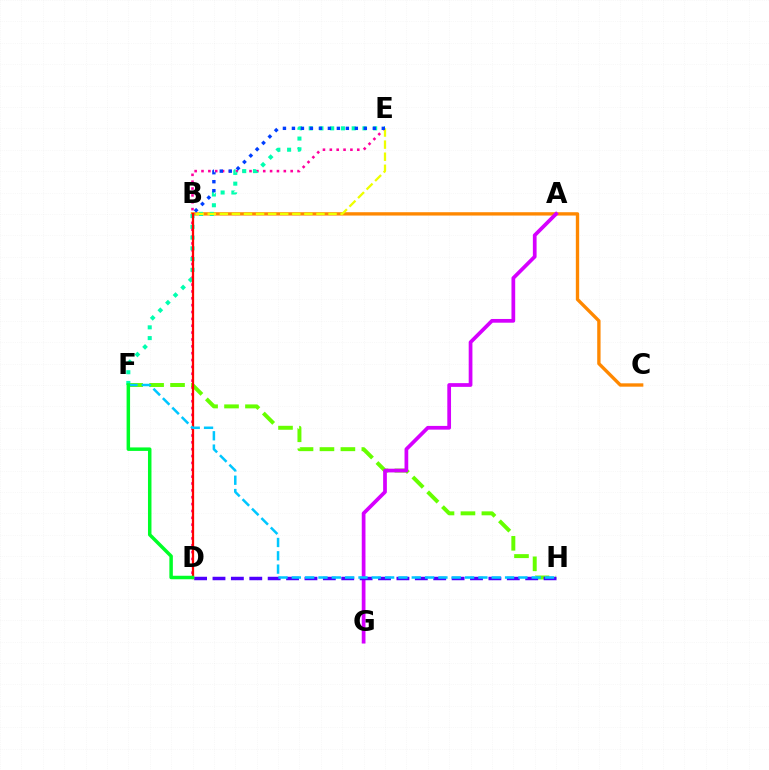{('D', 'E'): [{'color': '#ff00a0', 'line_style': 'dotted', 'thickness': 1.86}], ('F', 'H'): [{'color': '#66ff00', 'line_style': 'dashed', 'thickness': 2.85}, {'color': '#00c7ff', 'line_style': 'dashed', 'thickness': 1.81}], ('B', 'C'): [{'color': '#ff8800', 'line_style': 'solid', 'thickness': 2.41}], ('E', 'F'): [{'color': '#00ffaf', 'line_style': 'dotted', 'thickness': 2.92}], ('A', 'G'): [{'color': '#d600ff', 'line_style': 'solid', 'thickness': 2.68}], ('B', 'E'): [{'color': '#eeff00', 'line_style': 'dashed', 'thickness': 1.64}, {'color': '#003fff', 'line_style': 'dotted', 'thickness': 2.44}], ('D', 'H'): [{'color': '#4f00ff', 'line_style': 'dashed', 'thickness': 2.5}], ('B', 'D'): [{'color': '#ff0000', 'line_style': 'solid', 'thickness': 1.64}], ('D', 'F'): [{'color': '#00ff27', 'line_style': 'solid', 'thickness': 2.51}]}